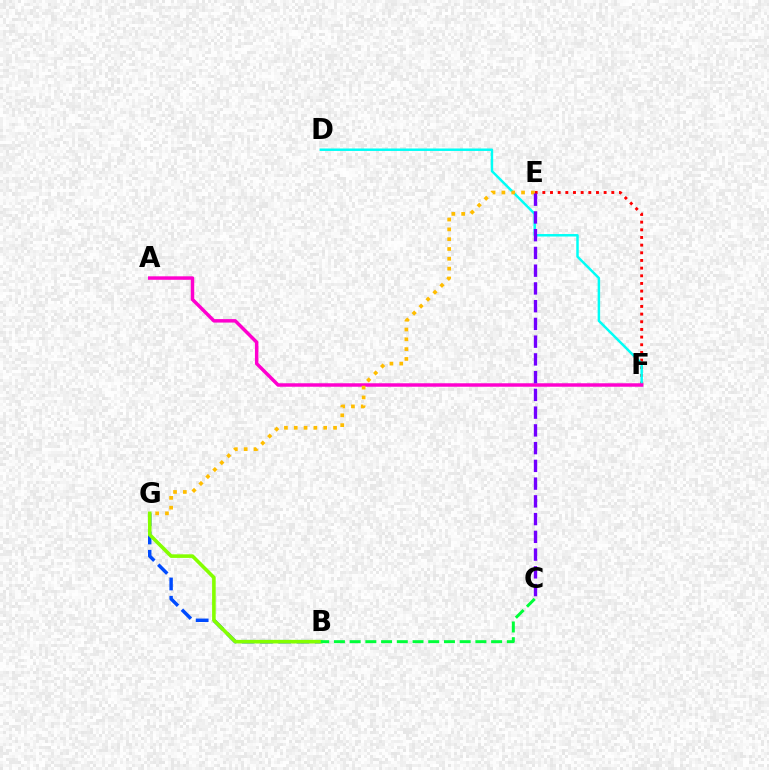{('B', 'G'): [{'color': '#004bff', 'line_style': 'dashed', 'thickness': 2.48}, {'color': '#84ff00', 'line_style': 'solid', 'thickness': 2.58}], ('E', 'F'): [{'color': '#ff0000', 'line_style': 'dotted', 'thickness': 2.08}], ('D', 'F'): [{'color': '#00fff6', 'line_style': 'solid', 'thickness': 1.78}], ('B', 'C'): [{'color': '#00ff39', 'line_style': 'dashed', 'thickness': 2.14}], ('A', 'F'): [{'color': '#ff00cf', 'line_style': 'solid', 'thickness': 2.5}], ('E', 'G'): [{'color': '#ffbd00', 'line_style': 'dotted', 'thickness': 2.67}], ('C', 'E'): [{'color': '#7200ff', 'line_style': 'dashed', 'thickness': 2.41}]}